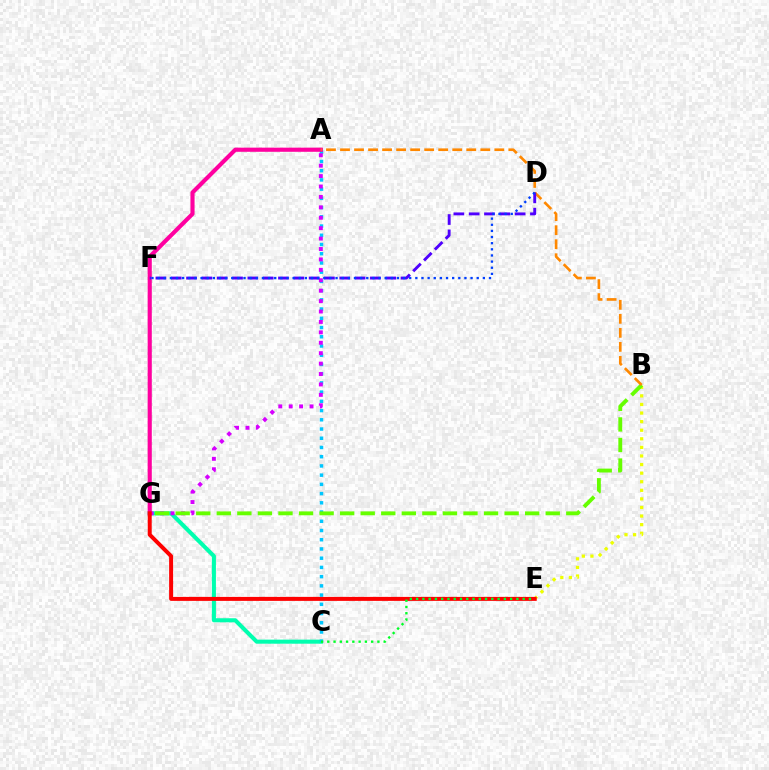{('C', 'G'): [{'color': '#00ffaf', 'line_style': 'solid', 'thickness': 2.93}], ('A', 'C'): [{'color': '#00c7ff', 'line_style': 'dotted', 'thickness': 2.51}], ('A', 'G'): [{'color': '#d600ff', 'line_style': 'dotted', 'thickness': 2.83}, {'color': '#ff00a0', 'line_style': 'solid', 'thickness': 2.98}], ('B', 'E'): [{'color': '#eeff00', 'line_style': 'dotted', 'thickness': 2.33}], ('B', 'G'): [{'color': '#66ff00', 'line_style': 'dashed', 'thickness': 2.79}], ('A', 'B'): [{'color': '#ff8800', 'line_style': 'dashed', 'thickness': 1.91}], ('E', 'G'): [{'color': '#ff0000', 'line_style': 'solid', 'thickness': 2.86}], ('D', 'F'): [{'color': '#4f00ff', 'line_style': 'dashed', 'thickness': 2.08}, {'color': '#003fff', 'line_style': 'dotted', 'thickness': 1.67}], ('C', 'E'): [{'color': '#00ff27', 'line_style': 'dotted', 'thickness': 1.7}]}